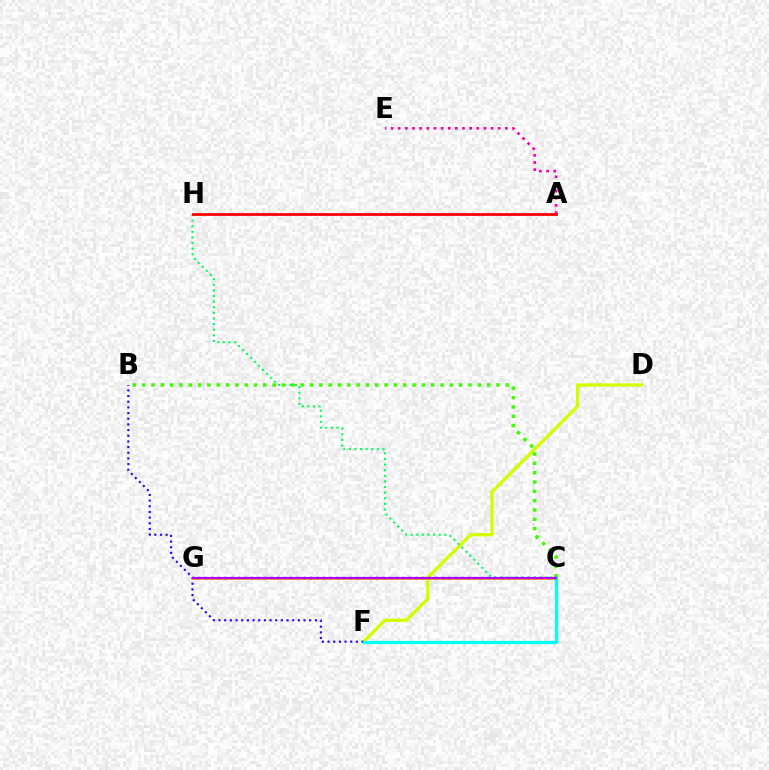{('D', 'F'): [{'color': '#d1ff00', 'line_style': 'solid', 'thickness': 2.38}], ('C', 'H'): [{'color': '#00ff5c', 'line_style': 'dotted', 'thickness': 1.53}], ('B', 'C'): [{'color': '#3dff00', 'line_style': 'dotted', 'thickness': 2.53}], ('B', 'F'): [{'color': '#2500ff', 'line_style': 'dotted', 'thickness': 1.54}], ('A', 'E'): [{'color': '#ff00ac', 'line_style': 'dotted', 'thickness': 1.94}], ('C', 'G'): [{'color': '#ff9400', 'line_style': 'solid', 'thickness': 1.99}, {'color': '#0074ff', 'line_style': 'dotted', 'thickness': 1.79}, {'color': '#b900ff', 'line_style': 'solid', 'thickness': 1.53}], ('C', 'F'): [{'color': '#00fff6', 'line_style': 'solid', 'thickness': 2.31}], ('A', 'H'): [{'color': '#ff0000', 'line_style': 'solid', 'thickness': 2.0}]}